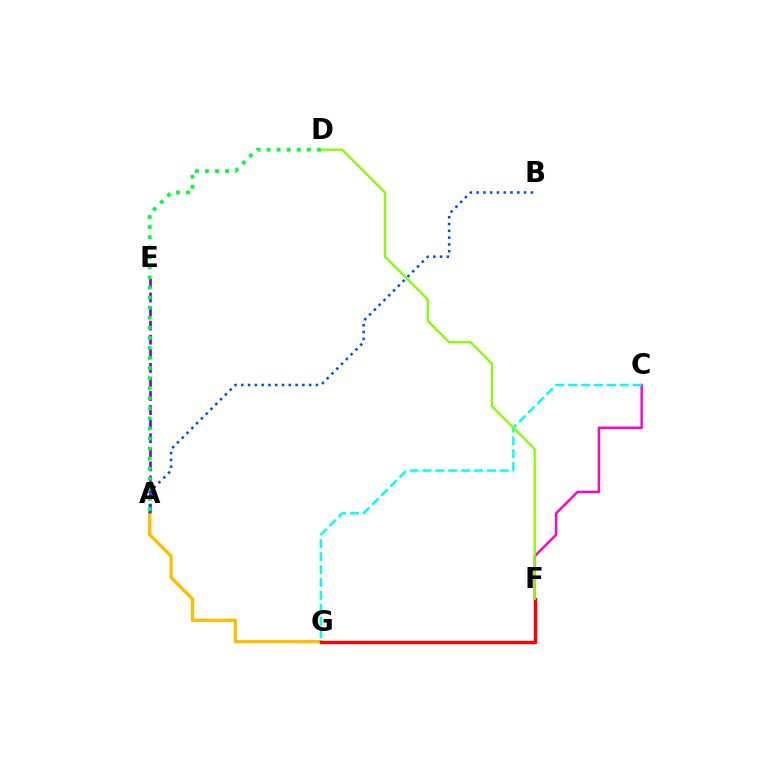{('A', 'E'): [{'color': '#7200ff', 'line_style': 'dashed', 'thickness': 1.91}], ('C', 'F'): [{'color': '#ff00cf', 'line_style': 'solid', 'thickness': 1.75}], ('A', 'G'): [{'color': '#ffbd00', 'line_style': 'solid', 'thickness': 2.39}], ('C', 'G'): [{'color': '#00fff6', 'line_style': 'dashed', 'thickness': 1.75}], ('F', 'G'): [{'color': '#ff0000', 'line_style': 'solid', 'thickness': 2.46}], ('A', 'B'): [{'color': '#004bff', 'line_style': 'dotted', 'thickness': 1.84}], ('D', 'F'): [{'color': '#84ff00', 'line_style': 'solid', 'thickness': 1.65}], ('A', 'D'): [{'color': '#00ff39', 'line_style': 'dotted', 'thickness': 2.74}]}